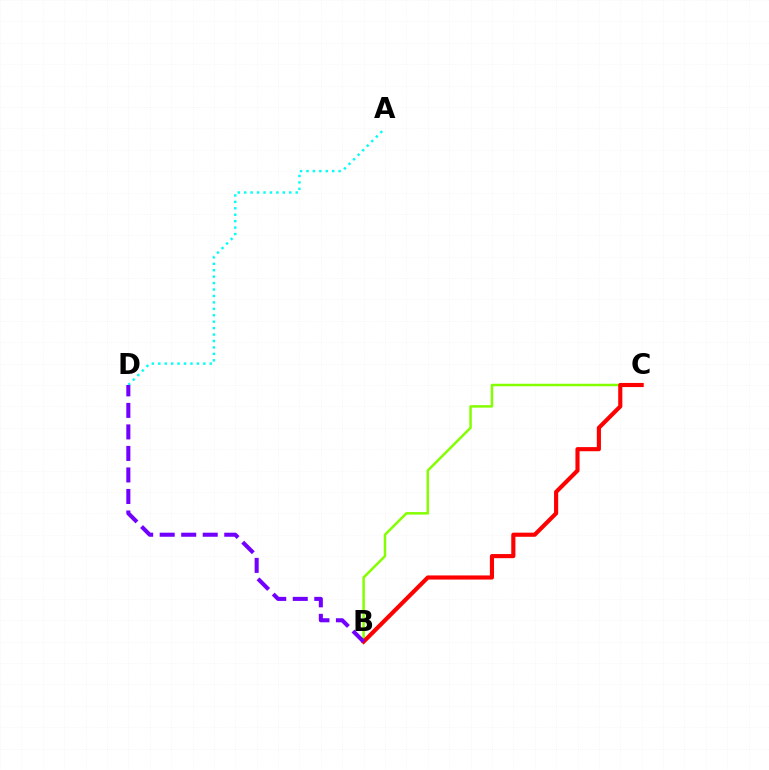{('B', 'C'): [{'color': '#84ff00', 'line_style': 'solid', 'thickness': 1.79}, {'color': '#ff0000', 'line_style': 'solid', 'thickness': 2.97}], ('A', 'D'): [{'color': '#00fff6', 'line_style': 'dotted', 'thickness': 1.75}], ('B', 'D'): [{'color': '#7200ff', 'line_style': 'dashed', 'thickness': 2.92}]}